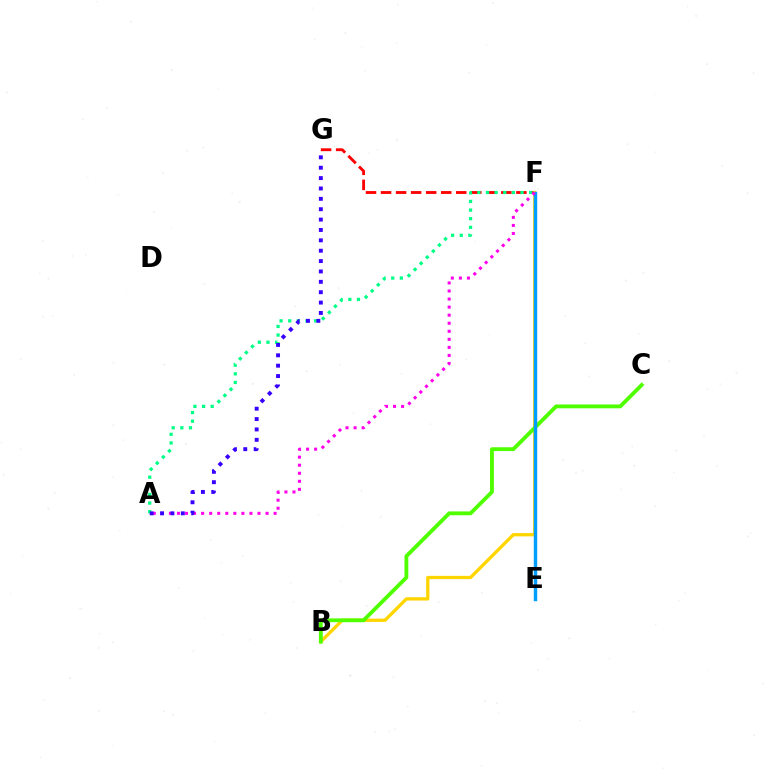{('F', 'G'): [{'color': '#ff0000', 'line_style': 'dashed', 'thickness': 2.04}], ('B', 'F'): [{'color': '#ffd500', 'line_style': 'solid', 'thickness': 2.37}], ('B', 'C'): [{'color': '#4fff00', 'line_style': 'solid', 'thickness': 2.76}], ('A', 'F'): [{'color': '#00ff86', 'line_style': 'dotted', 'thickness': 2.34}, {'color': '#ff00ed', 'line_style': 'dotted', 'thickness': 2.19}], ('E', 'F'): [{'color': '#009eff', 'line_style': 'solid', 'thickness': 2.48}], ('A', 'G'): [{'color': '#3700ff', 'line_style': 'dotted', 'thickness': 2.82}]}